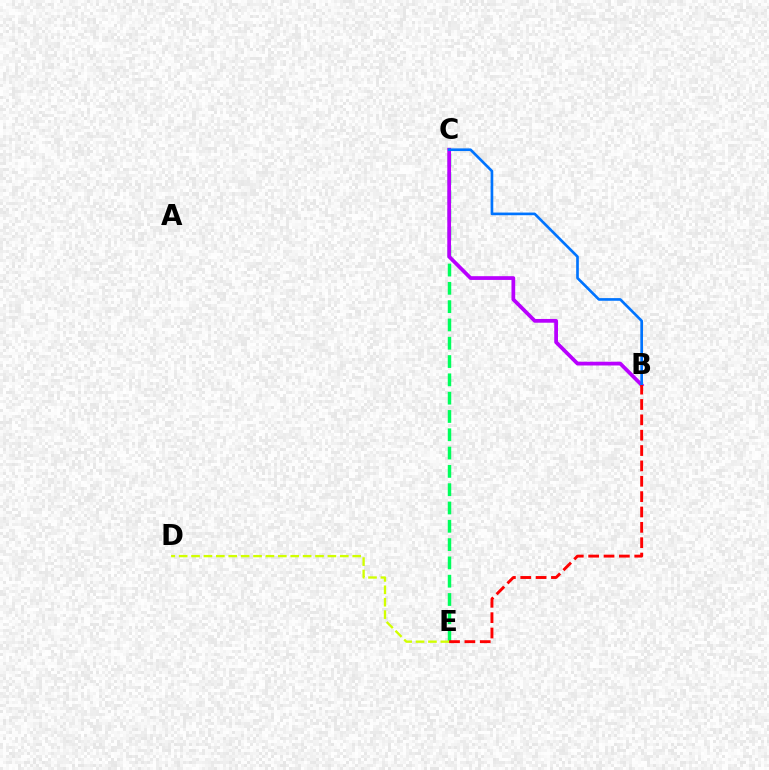{('C', 'E'): [{'color': '#00ff5c', 'line_style': 'dashed', 'thickness': 2.49}], ('B', 'C'): [{'color': '#b900ff', 'line_style': 'solid', 'thickness': 2.7}, {'color': '#0074ff', 'line_style': 'solid', 'thickness': 1.92}], ('D', 'E'): [{'color': '#d1ff00', 'line_style': 'dashed', 'thickness': 1.68}], ('B', 'E'): [{'color': '#ff0000', 'line_style': 'dashed', 'thickness': 2.09}]}